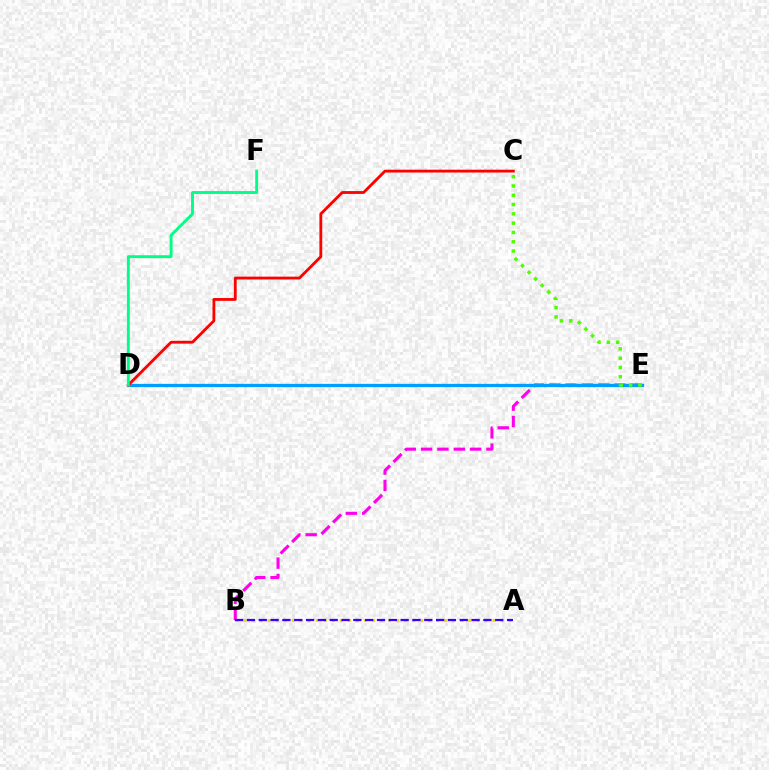{('A', 'B'): [{'color': '#ffd500', 'line_style': 'dotted', 'thickness': 2.18}, {'color': '#3700ff', 'line_style': 'dashed', 'thickness': 1.61}], ('B', 'E'): [{'color': '#ff00ed', 'line_style': 'dashed', 'thickness': 2.22}], ('D', 'E'): [{'color': '#009eff', 'line_style': 'solid', 'thickness': 2.36}], ('C', 'E'): [{'color': '#4fff00', 'line_style': 'dotted', 'thickness': 2.52}], ('C', 'D'): [{'color': '#ff0000', 'line_style': 'solid', 'thickness': 2.03}], ('D', 'F'): [{'color': '#00ff86', 'line_style': 'solid', 'thickness': 2.09}]}